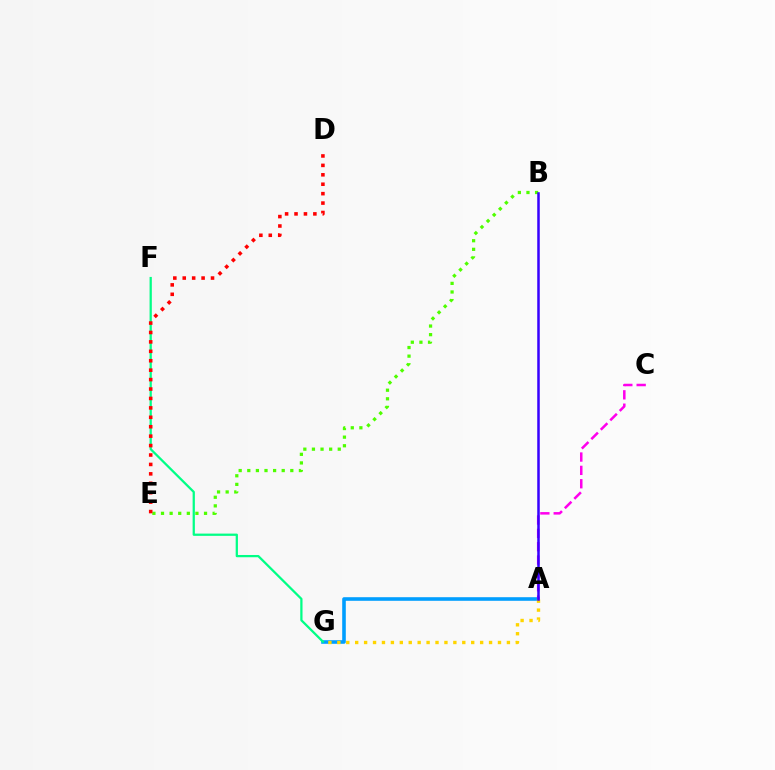{('A', 'G'): [{'color': '#009eff', 'line_style': 'solid', 'thickness': 2.59}, {'color': '#ffd500', 'line_style': 'dotted', 'thickness': 2.42}], ('F', 'G'): [{'color': '#00ff86', 'line_style': 'solid', 'thickness': 1.62}], ('B', 'E'): [{'color': '#4fff00', 'line_style': 'dotted', 'thickness': 2.34}], ('D', 'E'): [{'color': '#ff0000', 'line_style': 'dotted', 'thickness': 2.56}], ('A', 'C'): [{'color': '#ff00ed', 'line_style': 'dashed', 'thickness': 1.81}], ('A', 'B'): [{'color': '#3700ff', 'line_style': 'solid', 'thickness': 1.81}]}